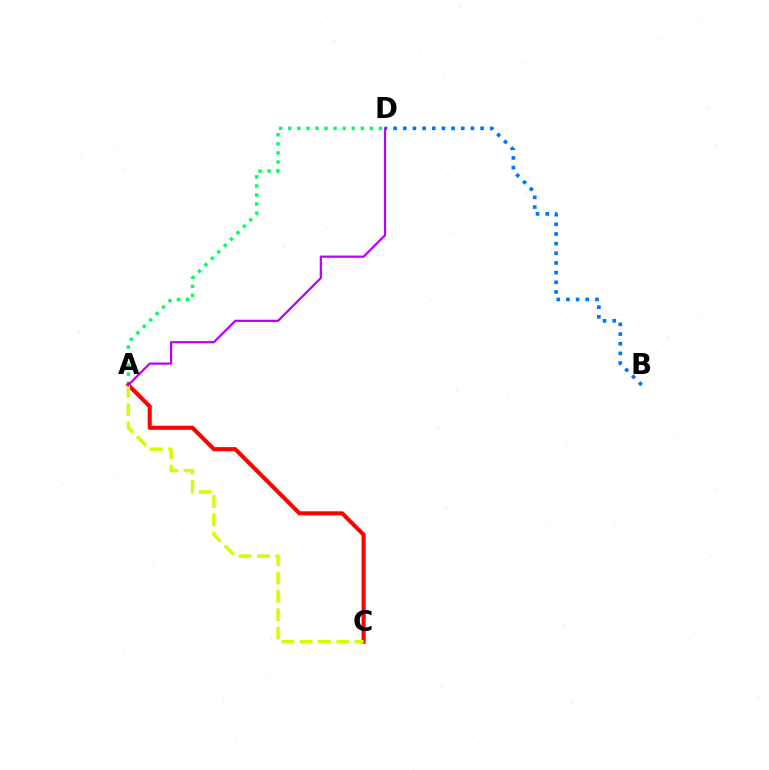{('A', 'D'): [{'color': '#00ff5c', 'line_style': 'dotted', 'thickness': 2.46}, {'color': '#b900ff', 'line_style': 'solid', 'thickness': 1.59}], ('B', 'D'): [{'color': '#0074ff', 'line_style': 'dotted', 'thickness': 2.63}], ('A', 'C'): [{'color': '#ff0000', 'line_style': 'solid', 'thickness': 2.94}, {'color': '#d1ff00', 'line_style': 'dashed', 'thickness': 2.49}]}